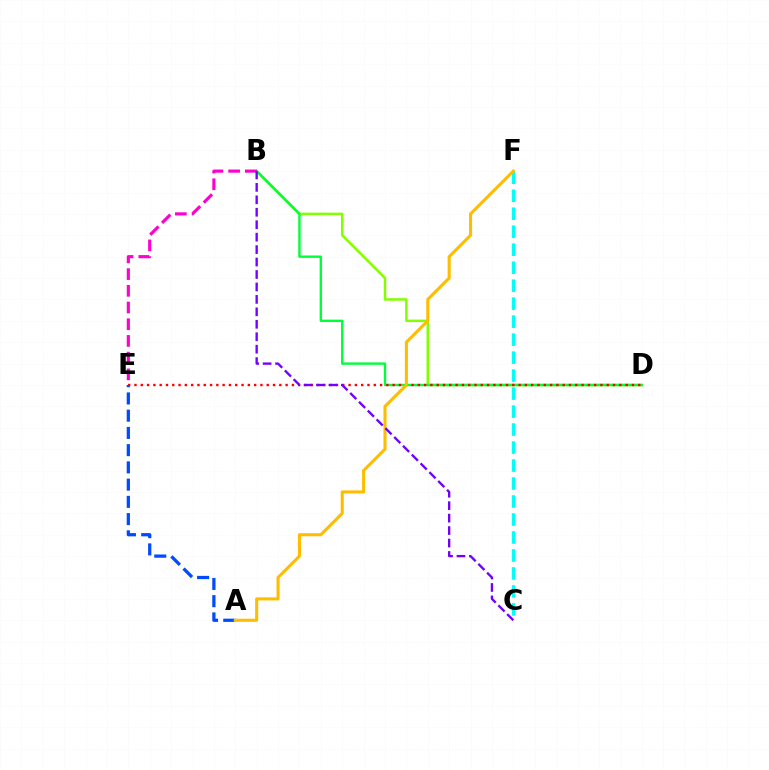{('B', 'D'): [{'color': '#84ff00', 'line_style': 'solid', 'thickness': 1.81}, {'color': '#00ff39', 'line_style': 'solid', 'thickness': 1.72}], ('B', 'E'): [{'color': '#ff00cf', 'line_style': 'dashed', 'thickness': 2.27}], ('D', 'E'): [{'color': '#ff0000', 'line_style': 'dotted', 'thickness': 1.71}], ('C', 'F'): [{'color': '#00fff6', 'line_style': 'dashed', 'thickness': 2.44}], ('A', 'E'): [{'color': '#004bff', 'line_style': 'dashed', 'thickness': 2.34}], ('A', 'F'): [{'color': '#ffbd00', 'line_style': 'solid', 'thickness': 2.21}], ('B', 'C'): [{'color': '#7200ff', 'line_style': 'dashed', 'thickness': 1.69}]}